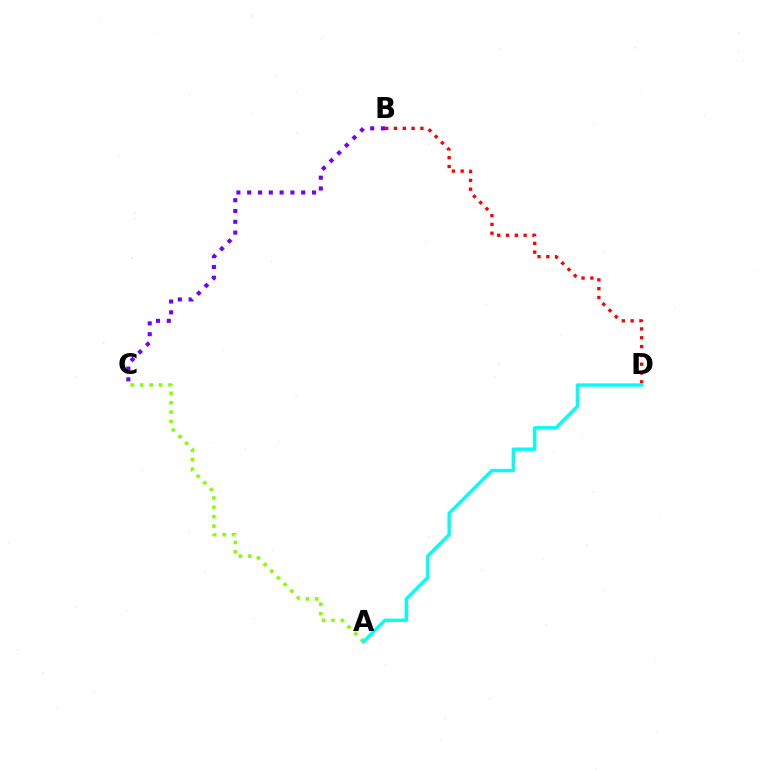{('B', 'D'): [{'color': '#ff0000', 'line_style': 'dotted', 'thickness': 2.4}], ('A', 'C'): [{'color': '#84ff00', 'line_style': 'dotted', 'thickness': 2.56}], ('A', 'D'): [{'color': '#00fff6', 'line_style': 'solid', 'thickness': 2.42}], ('B', 'C'): [{'color': '#7200ff', 'line_style': 'dotted', 'thickness': 2.94}]}